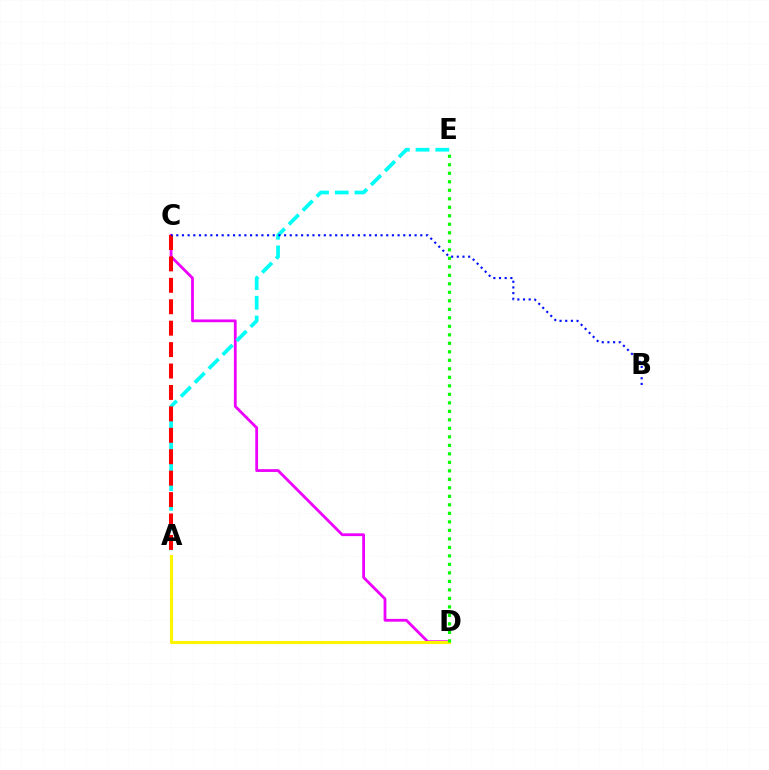{('C', 'D'): [{'color': '#ee00ff', 'line_style': 'solid', 'thickness': 2.01}], ('A', 'D'): [{'color': '#fcf500', 'line_style': 'solid', 'thickness': 2.22}], ('A', 'E'): [{'color': '#00fff6', 'line_style': 'dashed', 'thickness': 2.68}], ('A', 'C'): [{'color': '#ff0000', 'line_style': 'dashed', 'thickness': 2.91}], ('B', 'C'): [{'color': '#0010ff', 'line_style': 'dotted', 'thickness': 1.54}], ('D', 'E'): [{'color': '#08ff00', 'line_style': 'dotted', 'thickness': 2.31}]}